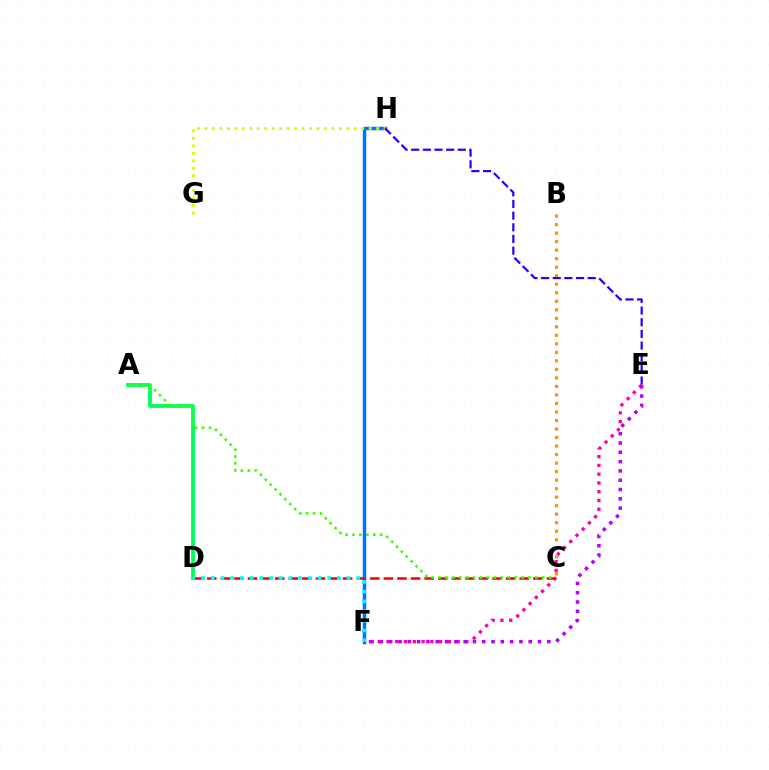{('A', 'D'): [{'color': '#00ff5c', 'line_style': 'solid', 'thickness': 2.76}], ('F', 'H'): [{'color': '#0074ff', 'line_style': 'solid', 'thickness': 2.5}], ('E', 'F'): [{'color': '#ff00ac', 'line_style': 'dotted', 'thickness': 2.38}, {'color': '#b900ff', 'line_style': 'dotted', 'thickness': 2.53}], ('C', 'D'): [{'color': '#ff0000', 'line_style': 'dashed', 'thickness': 1.85}], ('G', 'H'): [{'color': '#d1ff00', 'line_style': 'dotted', 'thickness': 2.03}], ('B', 'C'): [{'color': '#ff9400', 'line_style': 'dotted', 'thickness': 2.31}], ('D', 'F'): [{'color': '#00fff6', 'line_style': 'dotted', 'thickness': 2.64}], ('E', 'H'): [{'color': '#2500ff', 'line_style': 'dashed', 'thickness': 1.58}], ('A', 'C'): [{'color': '#3dff00', 'line_style': 'dotted', 'thickness': 1.88}]}